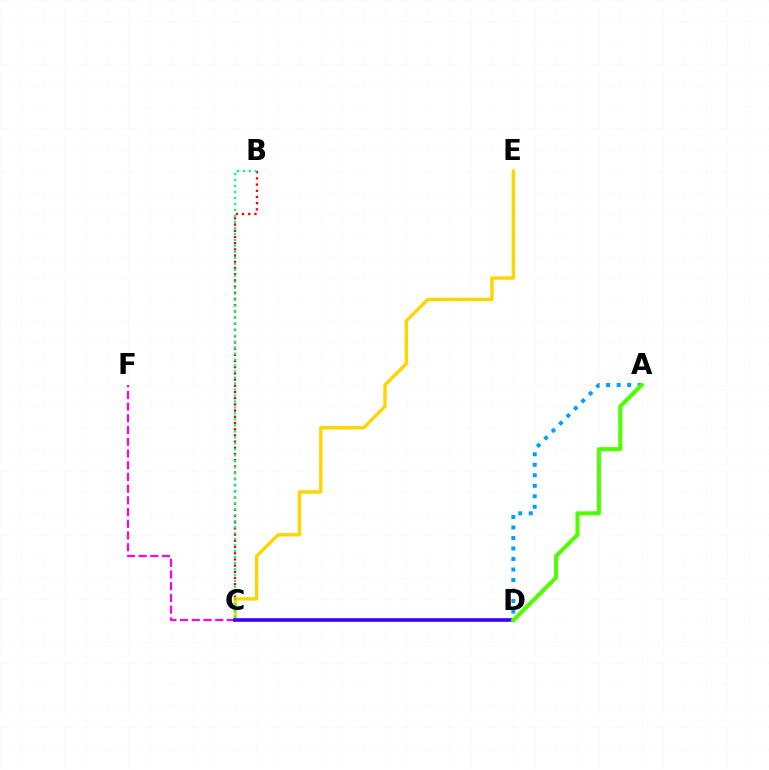{('C', 'F'): [{'color': '#ff00ed', 'line_style': 'dashed', 'thickness': 1.59}], ('B', 'C'): [{'color': '#ff0000', 'line_style': 'dotted', 'thickness': 1.68}, {'color': '#00ff86', 'line_style': 'dotted', 'thickness': 1.63}], ('C', 'E'): [{'color': '#ffd500', 'line_style': 'solid', 'thickness': 2.45}], ('C', 'D'): [{'color': '#3700ff', 'line_style': 'solid', 'thickness': 2.6}], ('A', 'D'): [{'color': '#009eff', 'line_style': 'dotted', 'thickness': 2.86}, {'color': '#4fff00', 'line_style': 'solid', 'thickness': 2.93}]}